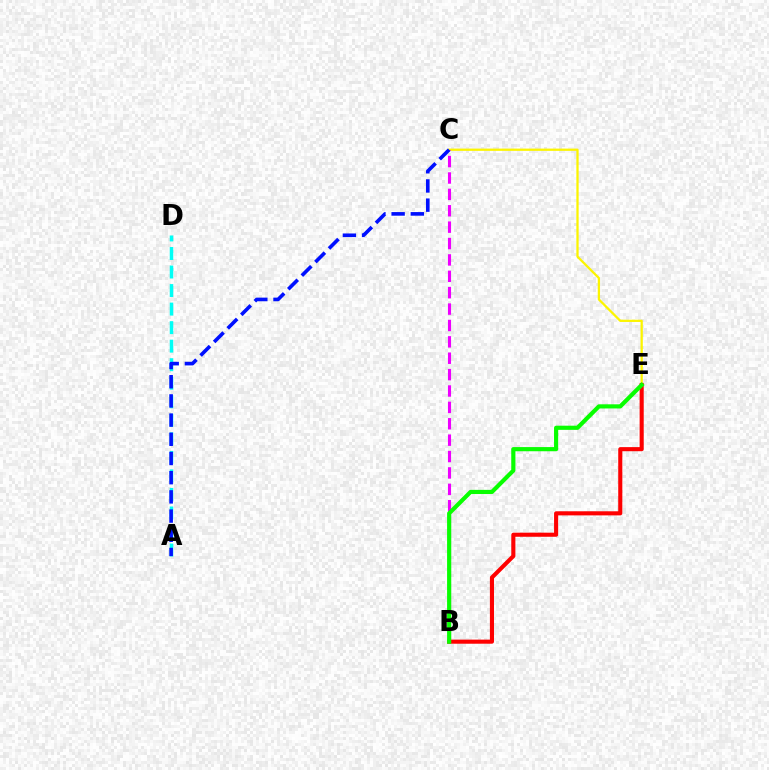{('C', 'E'): [{'color': '#fcf500', 'line_style': 'solid', 'thickness': 1.64}], ('B', 'C'): [{'color': '#ee00ff', 'line_style': 'dashed', 'thickness': 2.23}], ('B', 'E'): [{'color': '#ff0000', 'line_style': 'solid', 'thickness': 2.95}, {'color': '#08ff00', 'line_style': 'solid', 'thickness': 3.0}], ('A', 'D'): [{'color': '#00fff6', 'line_style': 'dashed', 'thickness': 2.52}], ('A', 'C'): [{'color': '#0010ff', 'line_style': 'dashed', 'thickness': 2.61}]}